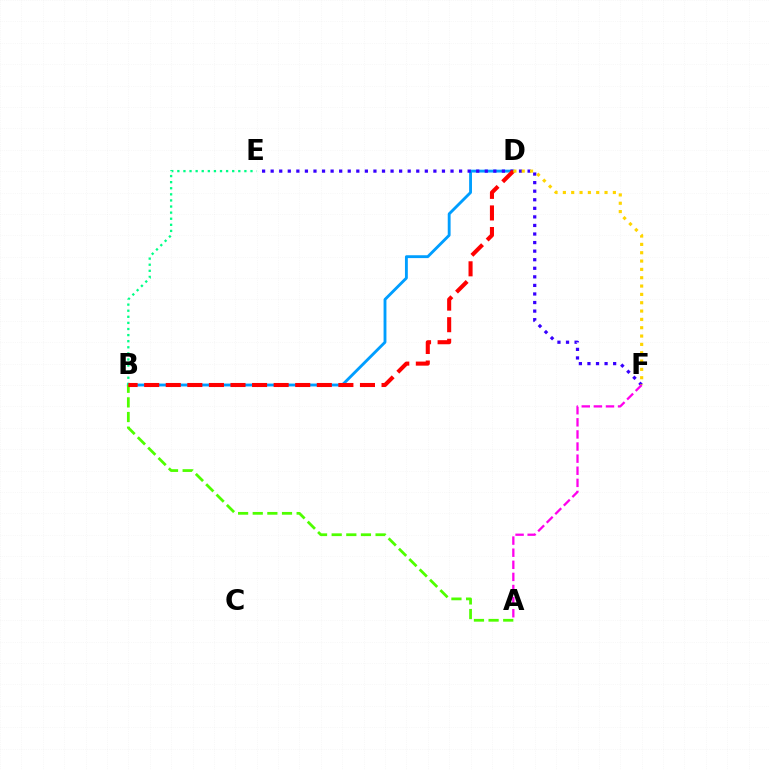{('B', 'D'): [{'color': '#009eff', 'line_style': 'solid', 'thickness': 2.06}, {'color': '#ff0000', 'line_style': 'dashed', 'thickness': 2.93}], ('E', 'F'): [{'color': '#3700ff', 'line_style': 'dotted', 'thickness': 2.33}], ('B', 'E'): [{'color': '#00ff86', 'line_style': 'dotted', 'thickness': 1.66}], ('A', 'B'): [{'color': '#4fff00', 'line_style': 'dashed', 'thickness': 1.99}], ('A', 'F'): [{'color': '#ff00ed', 'line_style': 'dashed', 'thickness': 1.64}], ('D', 'F'): [{'color': '#ffd500', 'line_style': 'dotted', 'thickness': 2.26}]}